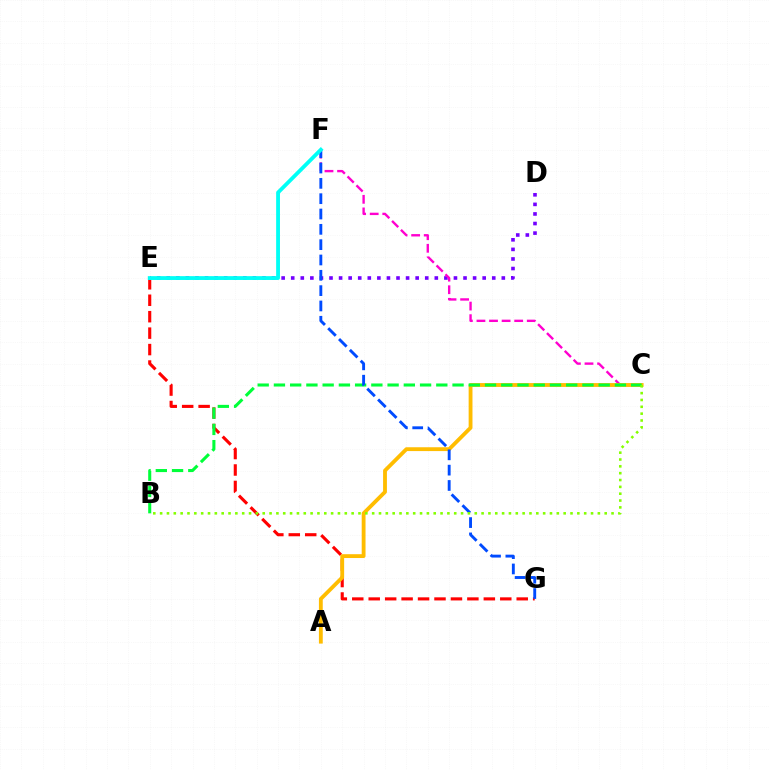{('D', 'E'): [{'color': '#7200ff', 'line_style': 'dotted', 'thickness': 2.6}], ('C', 'F'): [{'color': '#ff00cf', 'line_style': 'dashed', 'thickness': 1.71}], ('E', 'G'): [{'color': '#ff0000', 'line_style': 'dashed', 'thickness': 2.23}], ('A', 'C'): [{'color': '#ffbd00', 'line_style': 'solid', 'thickness': 2.76}], ('B', 'C'): [{'color': '#00ff39', 'line_style': 'dashed', 'thickness': 2.21}, {'color': '#84ff00', 'line_style': 'dotted', 'thickness': 1.86}], ('F', 'G'): [{'color': '#004bff', 'line_style': 'dashed', 'thickness': 2.08}], ('E', 'F'): [{'color': '#00fff6', 'line_style': 'solid', 'thickness': 2.75}]}